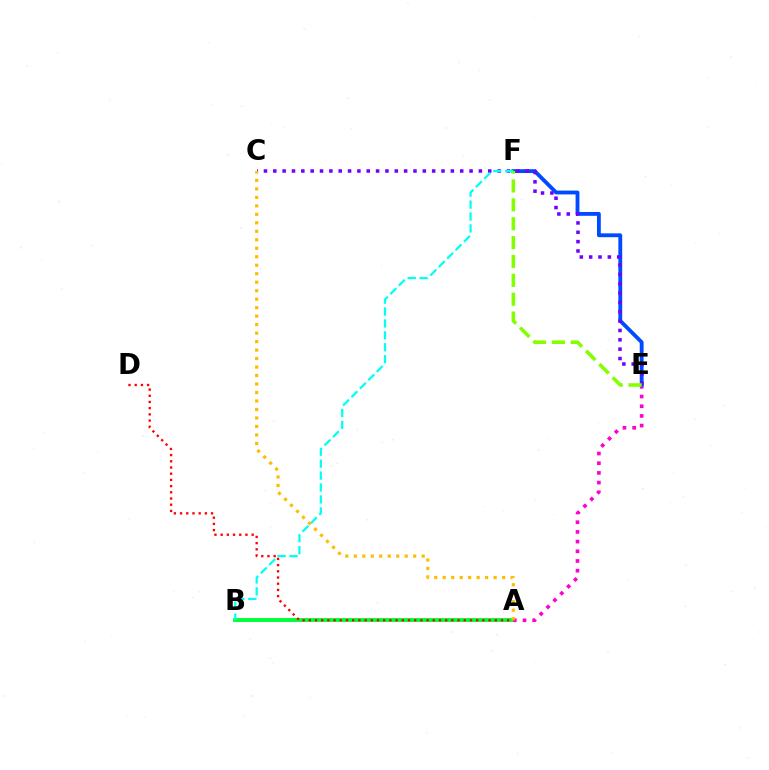{('A', 'B'): [{'color': '#00ff39', 'line_style': 'solid', 'thickness': 2.81}], ('A', 'E'): [{'color': '#ff00cf', 'line_style': 'dotted', 'thickness': 2.63}], ('E', 'F'): [{'color': '#004bff', 'line_style': 'solid', 'thickness': 2.77}, {'color': '#84ff00', 'line_style': 'dashed', 'thickness': 2.56}], ('C', 'E'): [{'color': '#7200ff', 'line_style': 'dotted', 'thickness': 2.54}], ('B', 'F'): [{'color': '#00fff6', 'line_style': 'dashed', 'thickness': 1.62}], ('A', 'C'): [{'color': '#ffbd00', 'line_style': 'dotted', 'thickness': 2.31}], ('A', 'D'): [{'color': '#ff0000', 'line_style': 'dotted', 'thickness': 1.68}]}